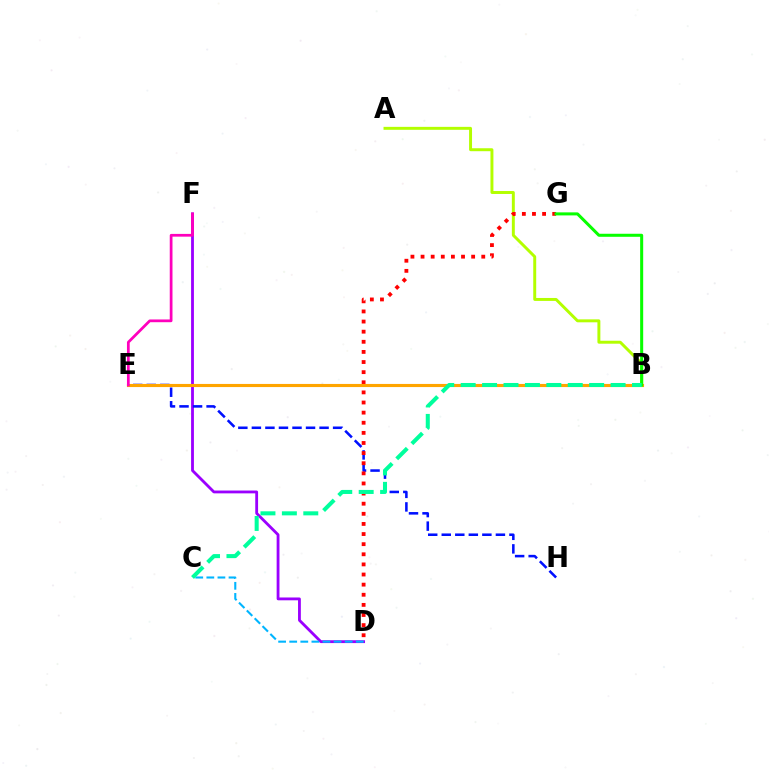{('D', 'F'): [{'color': '#9b00ff', 'line_style': 'solid', 'thickness': 2.03}], ('E', 'H'): [{'color': '#0010ff', 'line_style': 'dashed', 'thickness': 1.84}], ('C', 'D'): [{'color': '#00b5ff', 'line_style': 'dashed', 'thickness': 1.51}], ('A', 'B'): [{'color': '#b3ff00', 'line_style': 'solid', 'thickness': 2.12}], ('D', 'G'): [{'color': '#ff0000', 'line_style': 'dotted', 'thickness': 2.75}], ('B', 'E'): [{'color': '#ffa500', 'line_style': 'solid', 'thickness': 2.25}], ('B', 'G'): [{'color': '#08ff00', 'line_style': 'solid', 'thickness': 2.18}], ('E', 'F'): [{'color': '#ff00bd', 'line_style': 'solid', 'thickness': 1.98}], ('B', 'C'): [{'color': '#00ff9d', 'line_style': 'dashed', 'thickness': 2.91}]}